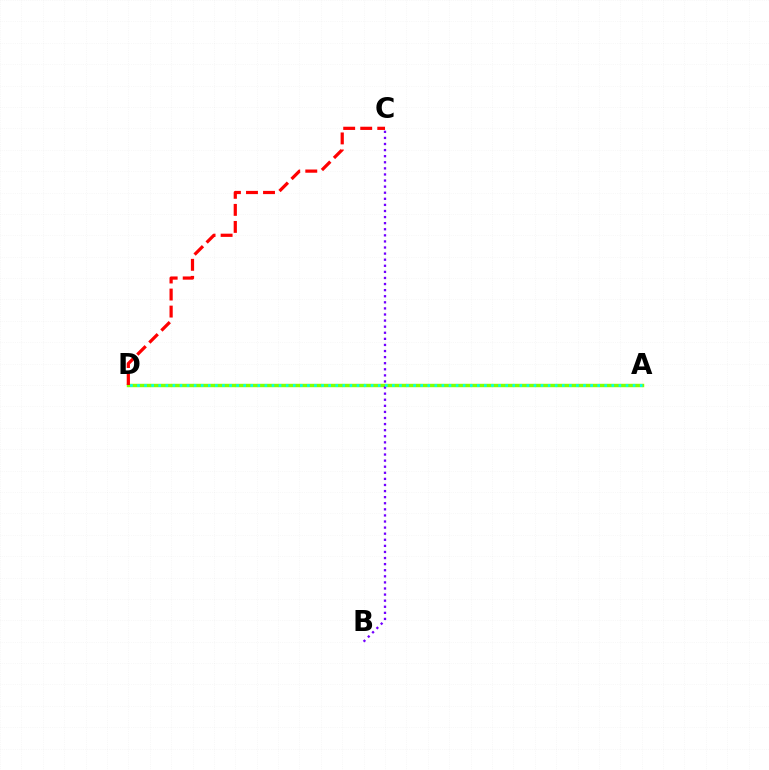{('A', 'D'): [{'color': '#84ff00', 'line_style': 'solid', 'thickness': 2.48}, {'color': '#00fff6', 'line_style': 'dotted', 'thickness': 1.92}], ('C', 'D'): [{'color': '#ff0000', 'line_style': 'dashed', 'thickness': 2.31}], ('B', 'C'): [{'color': '#7200ff', 'line_style': 'dotted', 'thickness': 1.65}]}